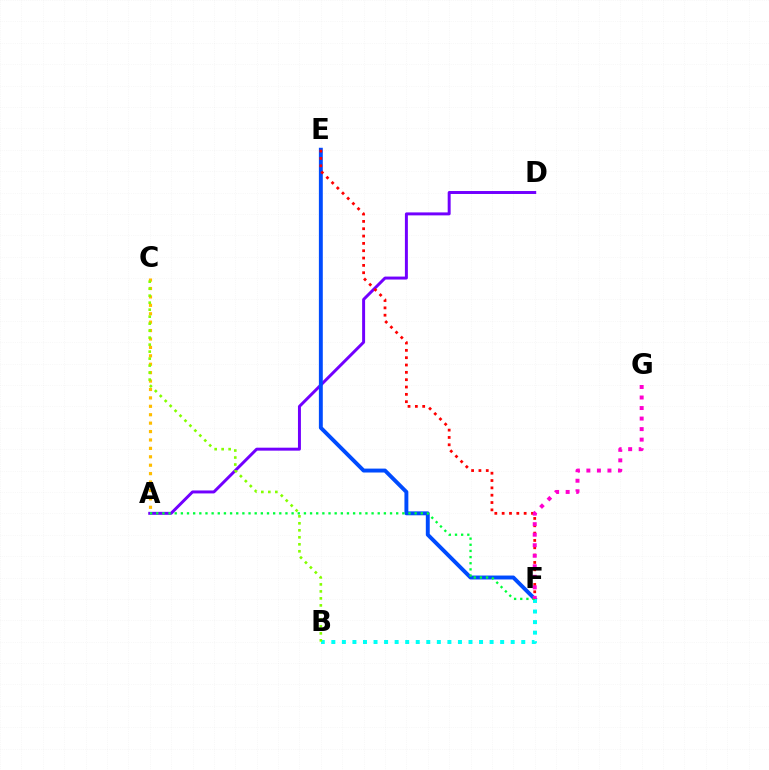{('A', 'D'): [{'color': '#7200ff', 'line_style': 'solid', 'thickness': 2.13}], ('A', 'C'): [{'color': '#ffbd00', 'line_style': 'dotted', 'thickness': 2.29}], ('E', 'F'): [{'color': '#004bff', 'line_style': 'solid', 'thickness': 2.82}, {'color': '#ff0000', 'line_style': 'dotted', 'thickness': 1.99}], ('B', 'F'): [{'color': '#00fff6', 'line_style': 'dotted', 'thickness': 2.87}], ('A', 'F'): [{'color': '#00ff39', 'line_style': 'dotted', 'thickness': 1.67}], ('B', 'C'): [{'color': '#84ff00', 'line_style': 'dotted', 'thickness': 1.9}], ('F', 'G'): [{'color': '#ff00cf', 'line_style': 'dotted', 'thickness': 2.86}]}